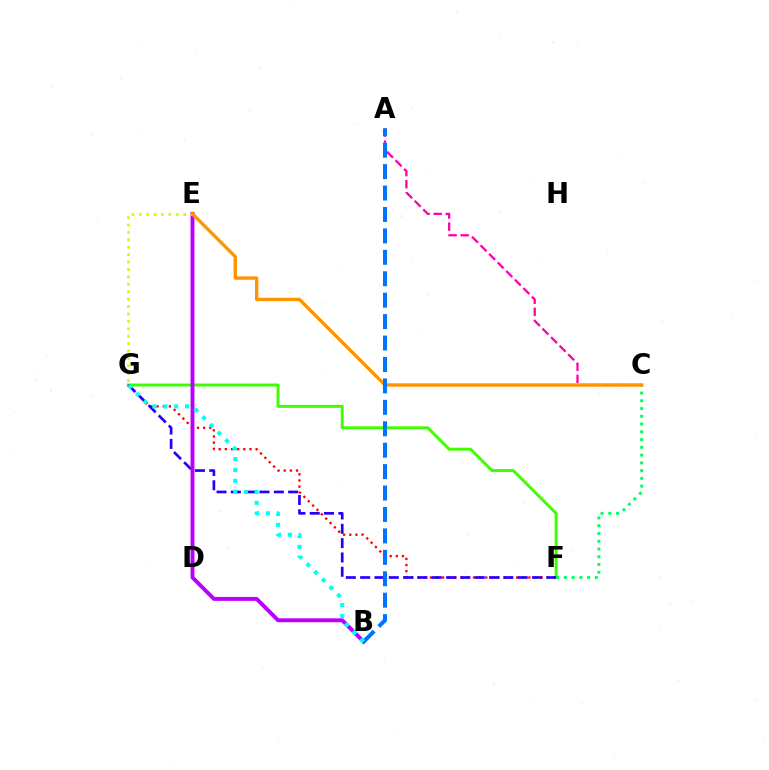{('F', 'G'): [{'color': '#3dff00', 'line_style': 'solid', 'thickness': 2.13}, {'color': '#ff0000', 'line_style': 'dotted', 'thickness': 1.67}, {'color': '#2500ff', 'line_style': 'dashed', 'thickness': 1.95}], ('B', 'E'): [{'color': '#b900ff', 'line_style': 'solid', 'thickness': 2.83}], ('A', 'C'): [{'color': '#ff00ac', 'line_style': 'dashed', 'thickness': 1.64}], ('E', 'G'): [{'color': '#d1ff00', 'line_style': 'dotted', 'thickness': 2.01}], ('C', 'F'): [{'color': '#00ff5c', 'line_style': 'dotted', 'thickness': 2.11}], ('C', 'E'): [{'color': '#ff9400', 'line_style': 'solid', 'thickness': 2.43}], ('A', 'B'): [{'color': '#0074ff', 'line_style': 'dashed', 'thickness': 2.91}], ('B', 'G'): [{'color': '#00fff6', 'line_style': 'dotted', 'thickness': 2.95}]}